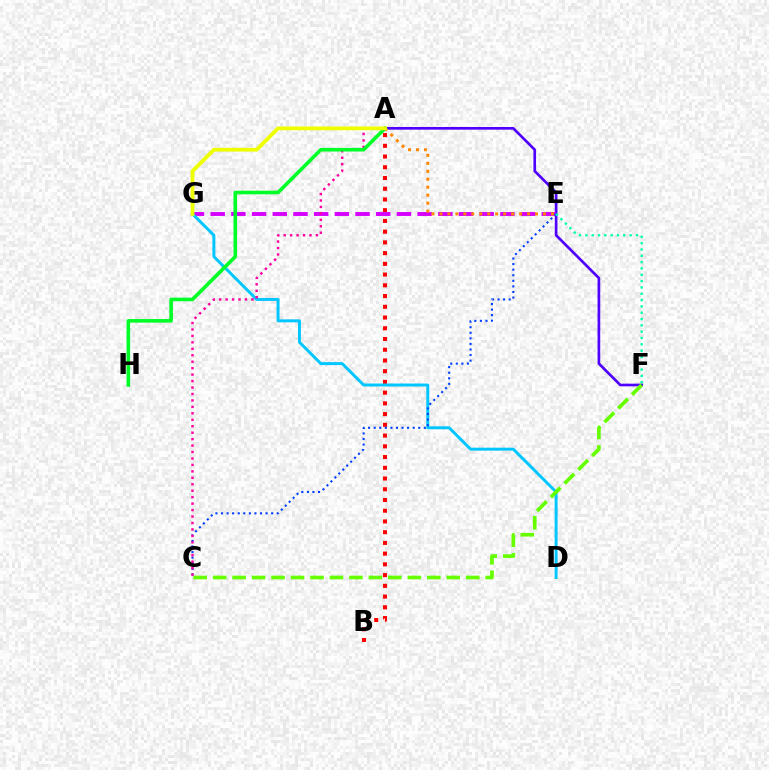{('A', 'F'): [{'color': '#4f00ff', 'line_style': 'solid', 'thickness': 1.92}], ('A', 'B'): [{'color': '#ff0000', 'line_style': 'dotted', 'thickness': 2.92}], ('E', 'G'): [{'color': '#d600ff', 'line_style': 'dashed', 'thickness': 2.81}], ('D', 'G'): [{'color': '#00c7ff', 'line_style': 'solid', 'thickness': 2.13}], ('C', 'E'): [{'color': '#003fff', 'line_style': 'dotted', 'thickness': 1.51}], ('A', 'C'): [{'color': '#ff00a0', 'line_style': 'dotted', 'thickness': 1.75}], ('A', 'E'): [{'color': '#ff8800', 'line_style': 'dotted', 'thickness': 2.16}], ('A', 'H'): [{'color': '#00ff27', 'line_style': 'solid', 'thickness': 2.6}], ('E', 'F'): [{'color': '#00ffaf', 'line_style': 'dotted', 'thickness': 1.72}], ('C', 'F'): [{'color': '#66ff00', 'line_style': 'dashed', 'thickness': 2.64}], ('A', 'G'): [{'color': '#eeff00', 'line_style': 'solid', 'thickness': 2.73}]}